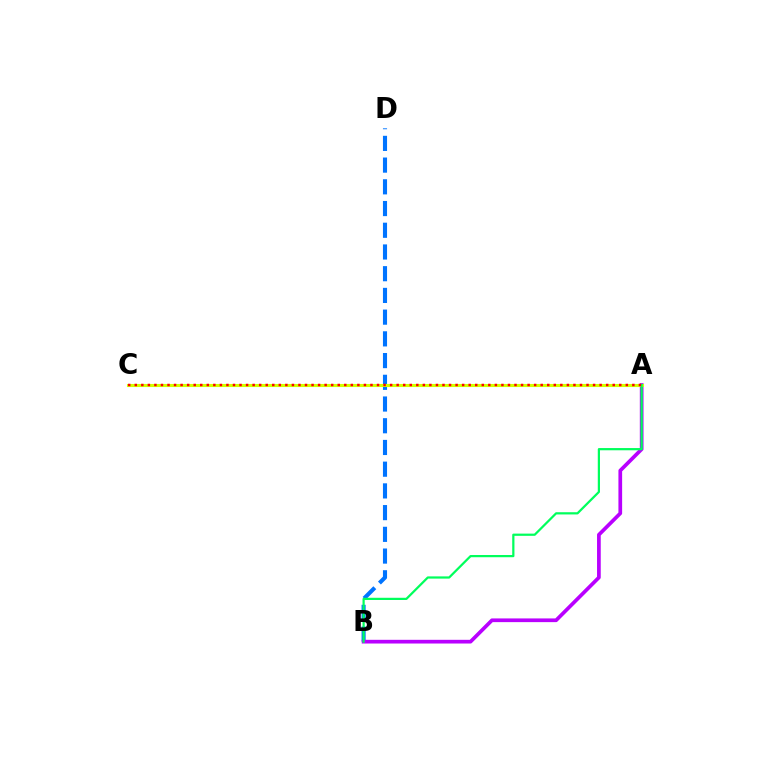{('B', 'D'): [{'color': '#0074ff', 'line_style': 'dashed', 'thickness': 2.95}], ('A', 'B'): [{'color': '#b900ff', 'line_style': 'solid', 'thickness': 2.67}, {'color': '#00ff5c', 'line_style': 'solid', 'thickness': 1.6}], ('A', 'C'): [{'color': '#d1ff00', 'line_style': 'solid', 'thickness': 2.23}, {'color': '#ff0000', 'line_style': 'dotted', 'thickness': 1.78}]}